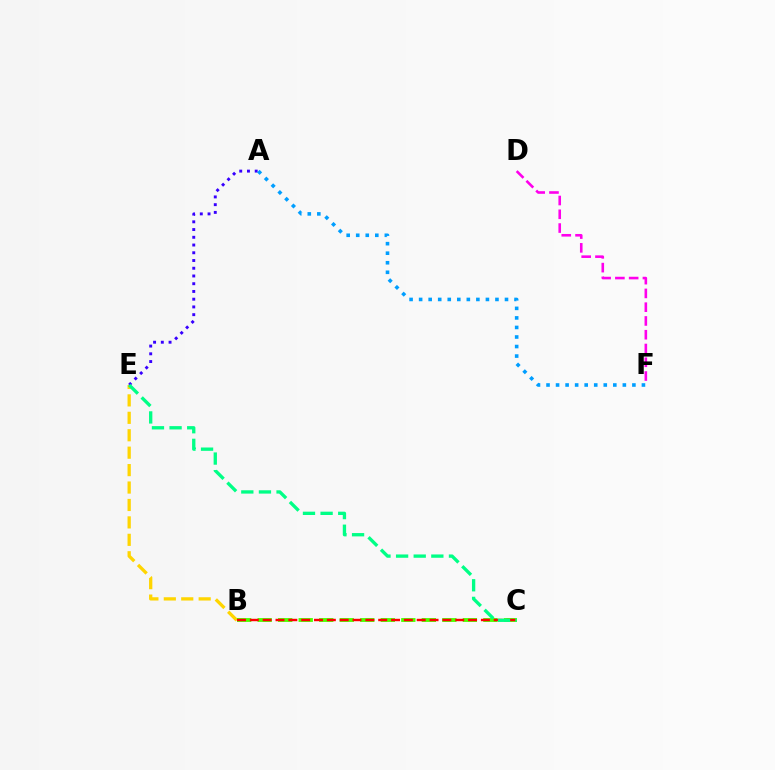{('B', 'E'): [{'color': '#ffd500', 'line_style': 'dashed', 'thickness': 2.37}], ('B', 'C'): [{'color': '#4fff00', 'line_style': 'dashed', 'thickness': 2.79}, {'color': '#ff0000', 'line_style': 'dashed', 'thickness': 1.74}], ('A', 'E'): [{'color': '#3700ff', 'line_style': 'dotted', 'thickness': 2.1}], ('A', 'F'): [{'color': '#009eff', 'line_style': 'dotted', 'thickness': 2.59}], ('C', 'E'): [{'color': '#00ff86', 'line_style': 'dashed', 'thickness': 2.39}], ('D', 'F'): [{'color': '#ff00ed', 'line_style': 'dashed', 'thickness': 1.87}]}